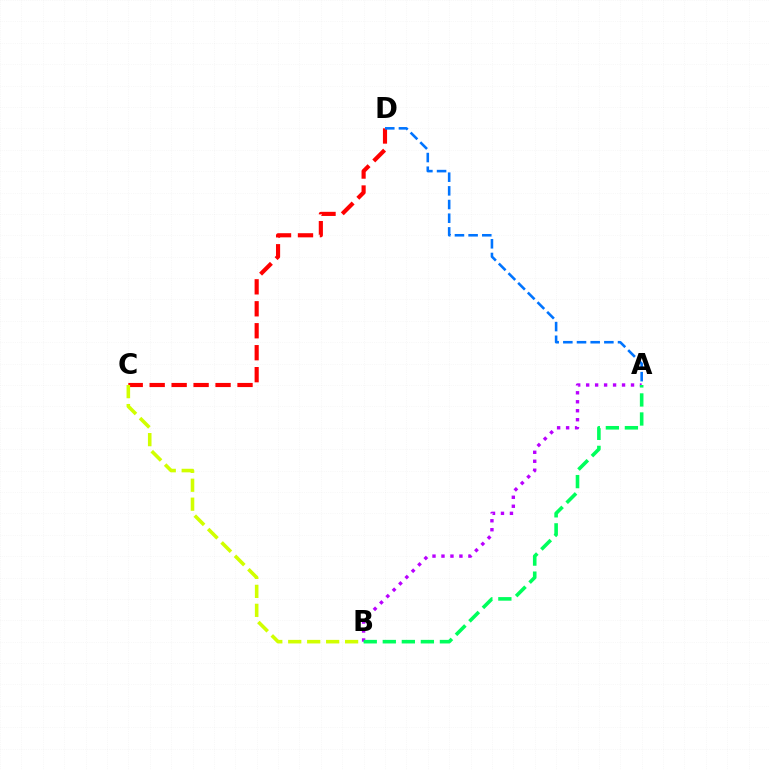{('C', 'D'): [{'color': '#ff0000', 'line_style': 'dashed', 'thickness': 2.98}], ('B', 'C'): [{'color': '#d1ff00', 'line_style': 'dashed', 'thickness': 2.58}], ('A', 'D'): [{'color': '#0074ff', 'line_style': 'dashed', 'thickness': 1.86}], ('A', 'B'): [{'color': '#b900ff', 'line_style': 'dotted', 'thickness': 2.44}, {'color': '#00ff5c', 'line_style': 'dashed', 'thickness': 2.59}]}